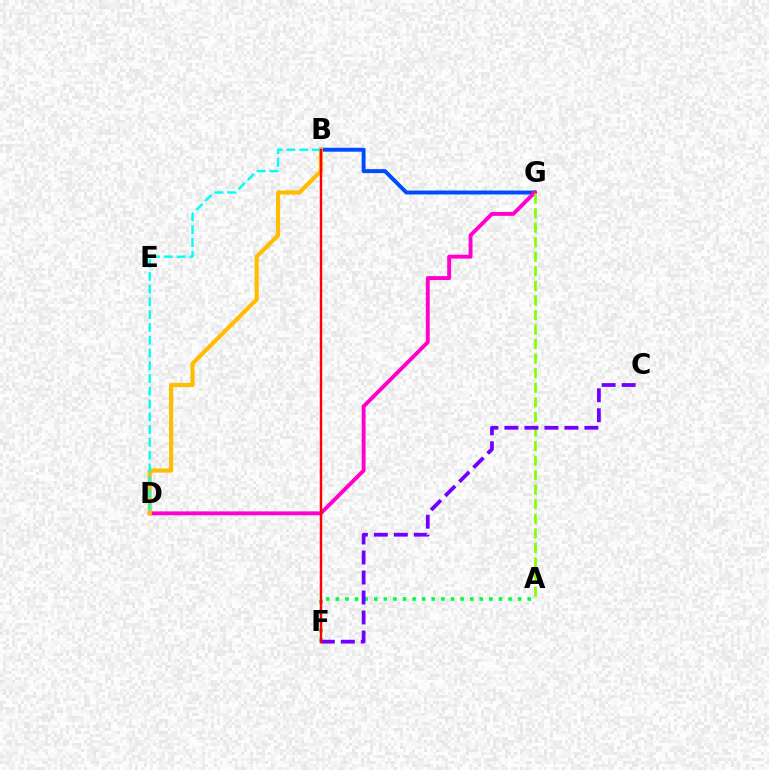{('B', 'G'): [{'color': '#004bff', 'line_style': 'solid', 'thickness': 2.83}], ('D', 'G'): [{'color': '#ff00cf', 'line_style': 'solid', 'thickness': 2.81}], ('A', 'F'): [{'color': '#00ff39', 'line_style': 'dotted', 'thickness': 2.61}], ('A', 'G'): [{'color': '#84ff00', 'line_style': 'dashed', 'thickness': 1.98}], ('C', 'F'): [{'color': '#7200ff', 'line_style': 'dashed', 'thickness': 2.72}], ('B', 'D'): [{'color': '#ffbd00', 'line_style': 'solid', 'thickness': 2.96}, {'color': '#00fff6', 'line_style': 'dashed', 'thickness': 1.74}], ('B', 'F'): [{'color': '#ff0000', 'line_style': 'solid', 'thickness': 1.74}]}